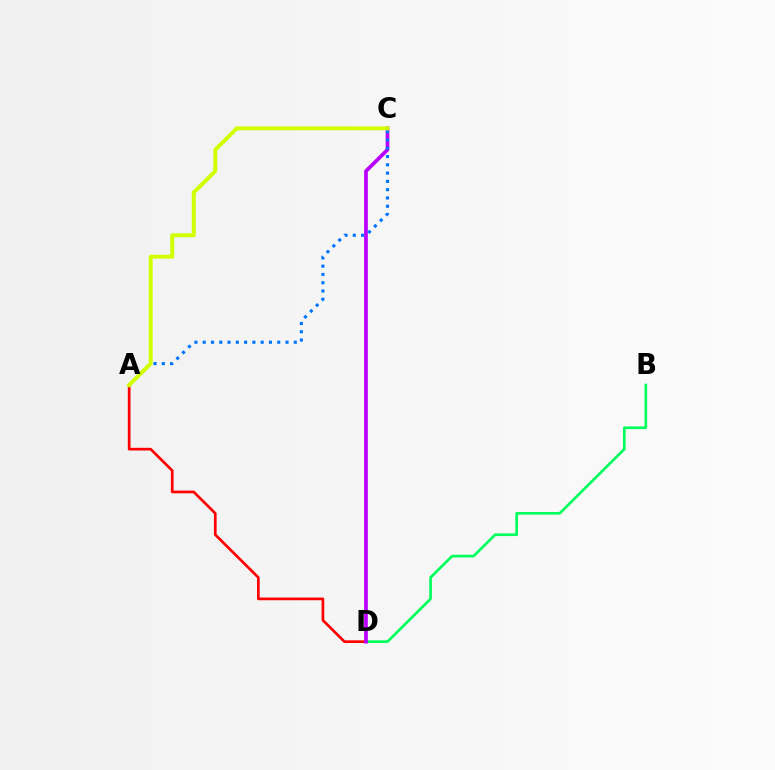{('B', 'D'): [{'color': '#00ff5c', 'line_style': 'solid', 'thickness': 1.93}], ('A', 'D'): [{'color': '#ff0000', 'line_style': 'solid', 'thickness': 1.94}], ('C', 'D'): [{'color': '#b900ff', 'line_style': 'solid', 'thickness': 2.67}], ('A', 'C'): [{'color': '#0074ff', 'line_style': 'dotted', 'thickness': 2.25}, {'color': '#d1ff00', 'line_style': 'solid', 'thickness': 2.85}]}